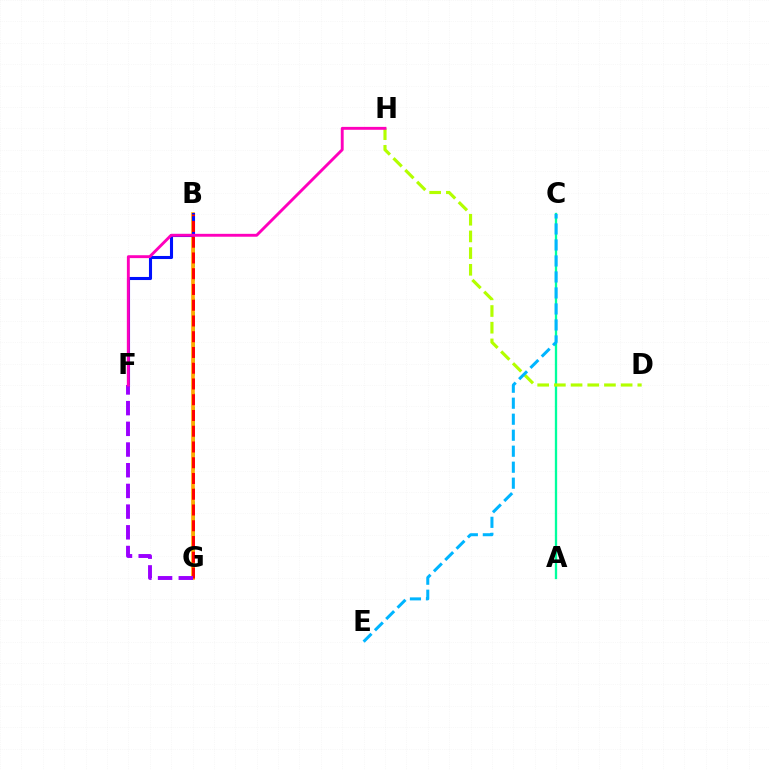{('B', 'G'): [{'color': '#08ff00', 'line_style': 'dashed', 'thickness': 1.84}, {'color': '#ffa500', 'line_style': 'solid', 'thickness': 2.63}, {'color': '#ff0000', 'line_style': 'dashed', 'thickness': 2.14}], ('A', 'C'): [{'color': '#00ff9d', 'line_style': 'solid', 'thickness': 1.67}], ('B', 'F'): [{'color': '#0010ff', 'line_style': 'solid', 'thickness': 2.22}], ('D', 'H'): [{'color': '#b3ff00', 'line_style': 'dashed', 'thickness': 2.27}], ('F', 'G'): [{'color': '#9b00ff', 'line_style': 'dashed', 'thickness': 2.81}], ('C', 'E'): [{'color': '#00b5ff', 'line_style': 'dashed', 'thickness': 2.17}], ('F', 'H'): [{'color': '#ff00bd', 'line_style': 'solid', 'thickness': 2.08}]}